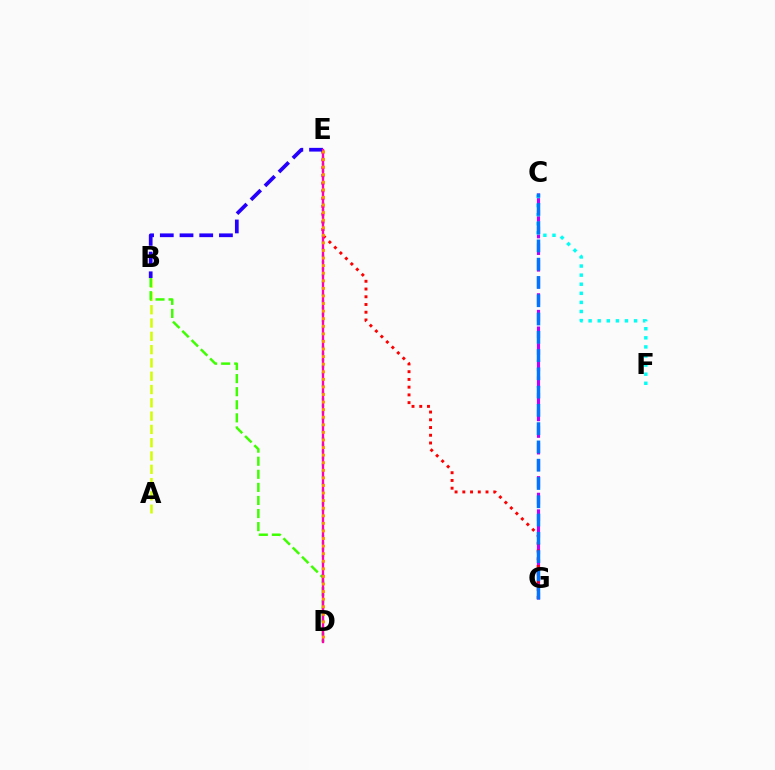{('C', 'G'): [{'color': '#b900ff', 'line_style': 'dashed', 'thickness': 2.26}, {'color': '#0074ff', 'line_style': 'dashed', 'thickness': 2.48}], ('D', 'E'): [{'color': '#00ff5c', 'line_style': 'dotted', 'thickness': 1.77}, {'color': '#ff00ac', 'line_style': 'solid', 'thickness': 1.68}, {'color': '#ff9400', 'line_style': 'dotted', 'thickness': 2.06}], ('E', 'G'): [{'color': '#ff0000', 'line_style': 'dotted', 'thickness': 2.1}], ('A', 'B'): [{'color': '#d1ff00', 'line_style': 'dashed', 'thickness': 1.81}], ('B', 'E'): [{'color': '#2500ff', 'line_style': 'dashed', 'thickness': 2.68}], ('B', 'D'): [{'color': '#3dff00', 'line_style': 'dashed', 'thickness': 1.78}], ('C', 'F'): [{'color': '#00fff6', 'line_style': 'dotted', 'thickness': 2.47}]}